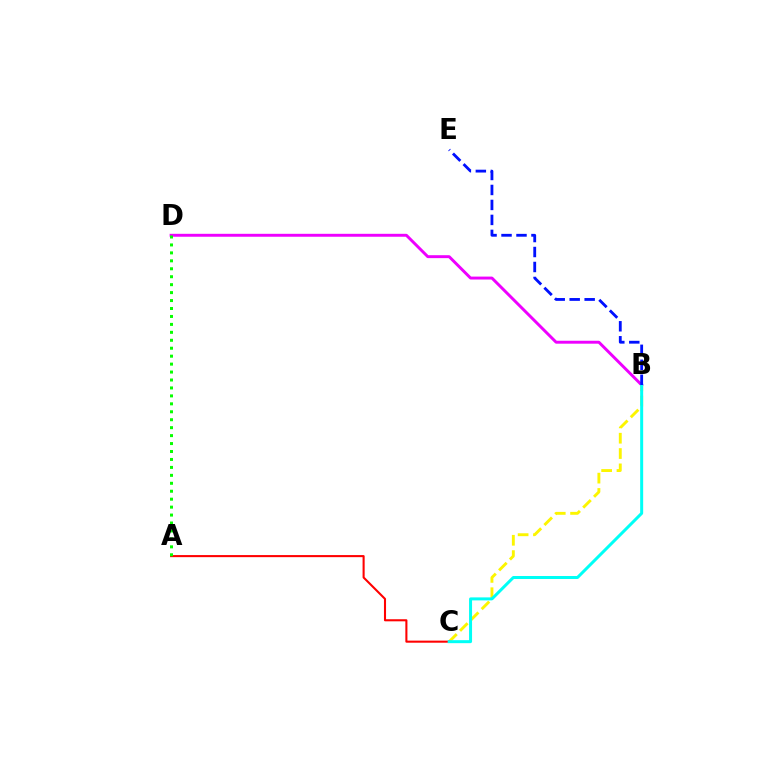{('B', 'C'): [{'color': '#fcf500', 'line_style': 'dashed', 'thickness': 2.08}, {'color': '#00fff6', 'line_style': 'solid', 'thickness': 2.16}], ('A', 'C'): [{'color': '#ff0000', 'line_style': 'solid', 'thickness': 1.5}], ('B', 'D'): [{'color': '#ee00ff', 'line_style': 'solid', 'thickness': 2.11}], ('B', 'E'): [{'color': '#0010ff', 'line_style': 'dashed', 'thickness': 2.03}], ('A', 'D'): [{'color': '#08ff00', 'line_style': 'dotted', 'thickness': 2.16}]}